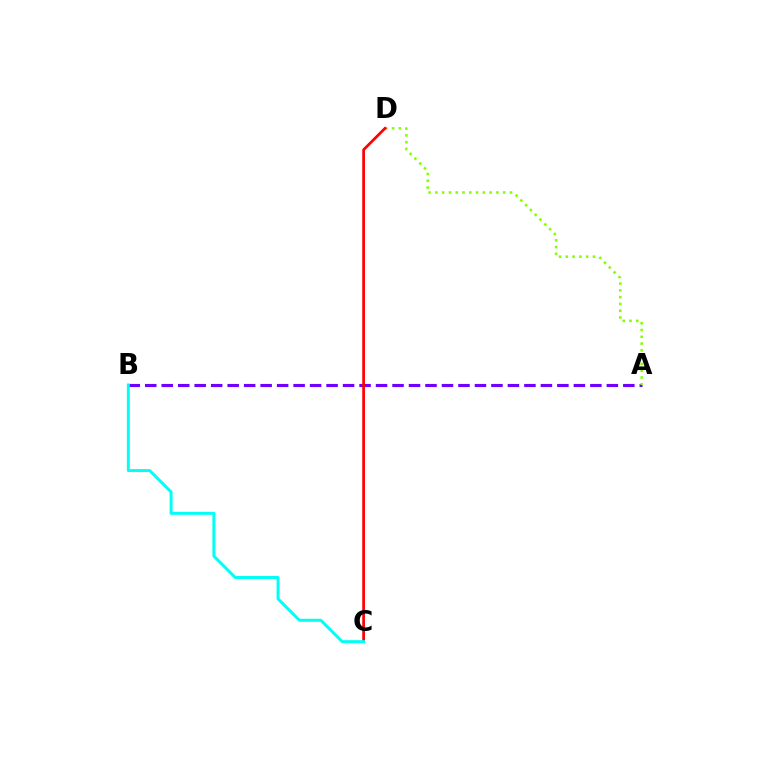{('A', 'B'): [{'color': '#7200ff', 'line_style': 'dashed', 'thickness': 2.24}], ('A', 'D'): [{'color': '#84ff00', 'line_style': 'dotted', 'thickness': 1.84}], ('C', 'D'): [{'color': '#ff0000', 'line_style': 'solid', 'thickness': 1.96}], ('B', 'C'): [{'color': '#00fff6', 'line_style': 'solid', 'thickness': 2.15}]}